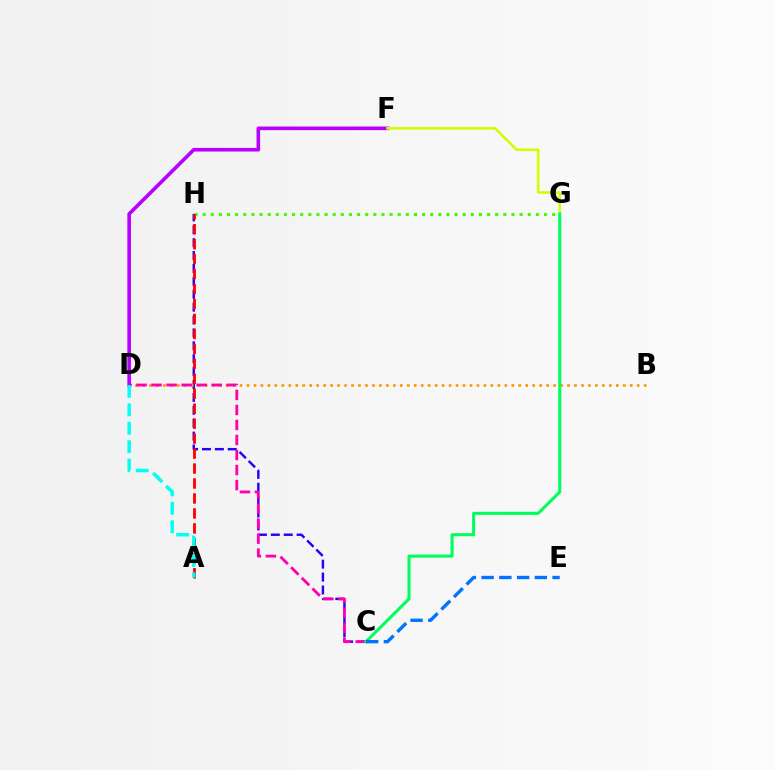{('G', 'H'): [{'color': '#3dff00', 'line_style': 'dotted', 'thickness': 2.21}], ('C', 'H'): [{'color': '#2500ff', 'line_style': 'dashed', 'thickness': 1.75}], ('B', 'D'): [{'color': '#ff9400', 'line_style': 'dotted', 'thickness': 1.89}], ('C', 'D'): [{'color': '#ff00ac', 'line_style': 'dashed', 'thickness': 2.04}], ('A', 'H'): [{'color': '#ff0000', 'line_style': 'dashed', 'thickness': 2.03}], ('D', 'F'): [{'color': '#b900ff', 'line_style': 'solid', 'thickness': 2.61}], ('F', 'G'): [{'color': '#d1ff00', 'line_style': 'solid', 'thickness': 1.88}], ('C', 'G'): [{'color': '#00ff5c', 'line_style': 'solid', 'thickness': 2.2}], ('C', 'E'): [{'color': '#0074ff', 'line_style': 'dashed', 'thickness': 2.41}], ('A', 'D'): [{'color': '#00fff6', 'line_style': 'dashed', 'thickness': 2.5}]}